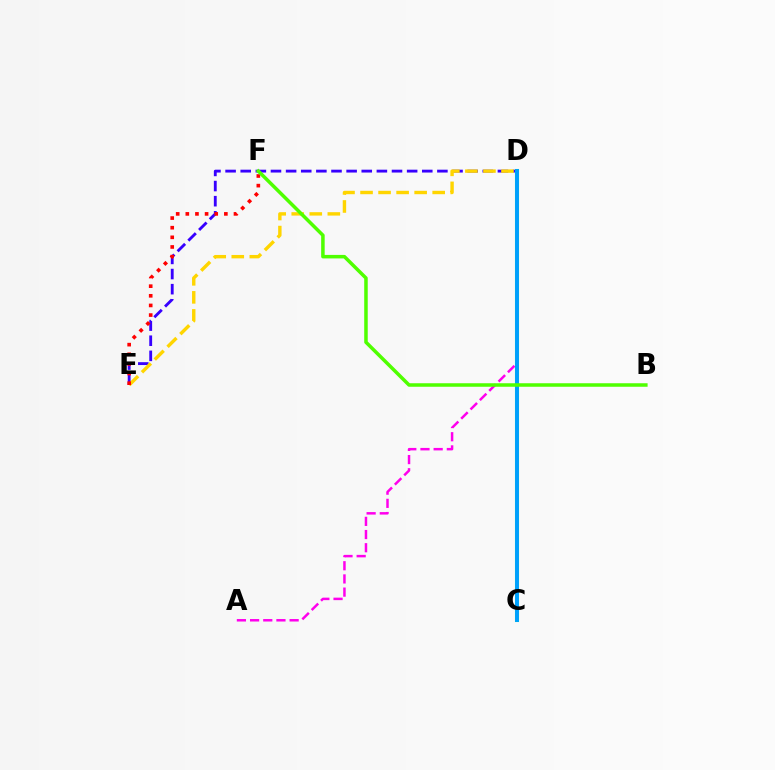{('D', 'E'): [{'color': '#3700ff', 'line_style': 'dashed', 'thickness': 2.06}, {'color': '#ffd500', 'line_style': 'dashed', 'thickness': 2.45}], ('A', 'D'): [{'color': '#ff00ed', 'line_style': 'dashed', 'thickness': 1.79}], ('E', 'F'): [{'color': '#ff0000', 'line_style': 'dotted', 'thickness': 2.62}], ('C', 'D'): [{'color': '#00ff86', 'line_style': 'solid', 'thickness': 2.92}, {'color': '#009eff', 'line_style': 'solid', 'thickness': 2.77}], ('B', 'F'): [{'color': '#4fff00', 'line_style': 'solid', 'thickness': 2.53}]}